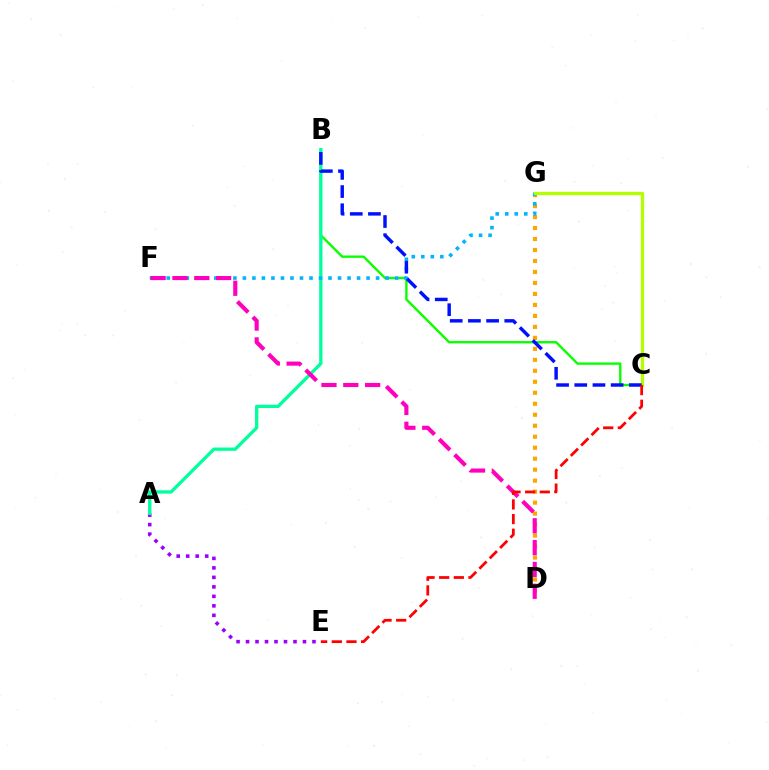{('D', 'G'): [{'color': '#ffa500', 'line_style': 'dotted', 'thickness': 2.98}], ('A', 'E'): [{'color': '#9b00ff', 'line_style': 'dotted', 'thickness': 2.58}], ('B', 'C'): [{'color': '#08ff00', 'line_style': 'solid', 'thickness': 1.69}, {'color': '#0010ff', 'line_style': 'dashed', 'thickness': 2.47}], ('A', 'B'): [{'color': '#00ff9d', 'line_style': 'solid', 'thickness': 2.37}], ('F', 'G'): [{'color': '#00b5ff', 'line_style': 'dotted', 'thickness': 2.59}], ('D', 'F'): [{'color': '#ff00bd', 'line_style': 'dashed', 'thickness': 2.97}], ('C', 'G'): [{'color': '#b3ff00', 'line_style': 'solid', 'thickness': 2.37}], ('C', 'E'): [{'color': '#ff0000', 'line_style': 'dashed', 'thickness': 1.99}]}